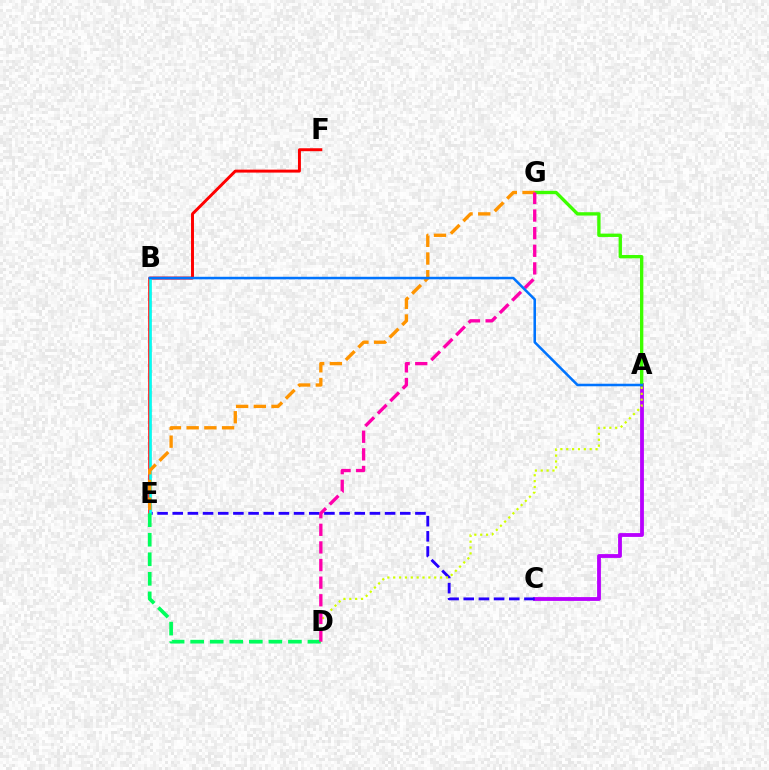{('E', 'F'): [{'color': '#ff0000', 'line_style': 'solid', 'thickness': 2.12}], ('A', 'C'): [{'color': '#b900ff', 'line_style': 'solid', 'thickness': 2.75}], ('C', 'E'): [{'color': '#2500ff', 'line_style': 'dashed', 'thickness': 2.06}], ('A', 'G'): [{'color': '#3dff00', 'line_style': 'solid', 'thickness': 2.4}], ('A', 'D'): [{'color': '#d1ff00', 'line_style': 'dotted', 'thickness': 1.59}], ('B', 'E'): [{'color': '#00fff6', 'line_style': 'solid', 'thickness': 1.9}], ('E', 'G'): [{'color': '#ff9400', 'line_style': 'dashed', 'thickness': 2.41}], ('D', 'E'): [{'color': '#00ff5c', 'line_style': 'dashed', 'thickness': 2.66}], ('D', 'G'): [{'color': '#ff00ac', 'line_style': 'dashed', 'thickness': 2.39}], ('A', 'B'): [{'color': '#0074ff', 'line_style': 'solid', 'thickness': 1.83}]}